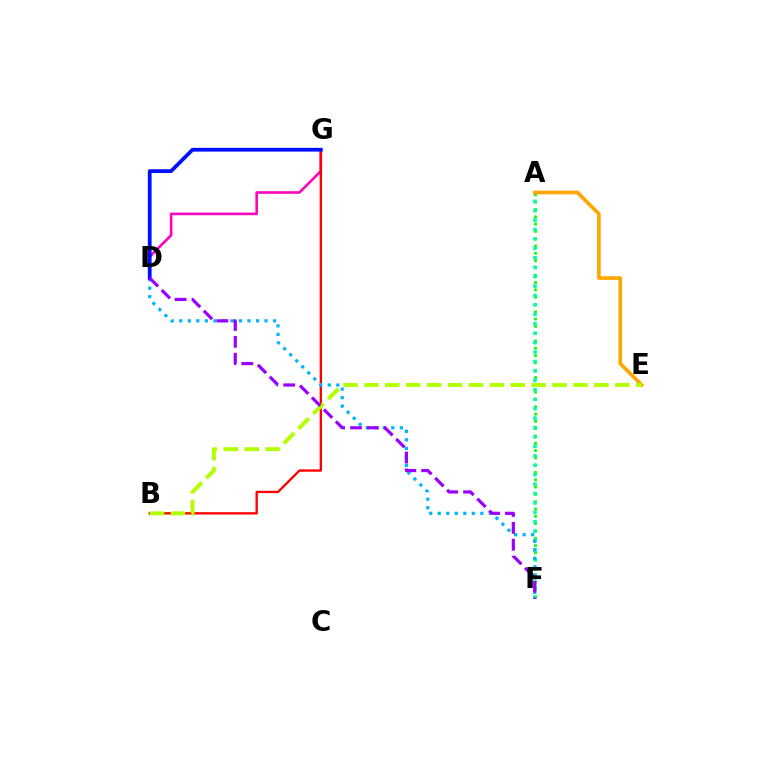{('A', 'F'): [{'color': '#08ff00', 'line_style': 'dotted', 'thickness': 1.98}, {'color': '#00ff9d', 'line_style': 'dotted', 'thickness': 2.56}], ('D', 'G'): [{'color': '#ff00bd', 'line_style': 'solid', 'thickness': 1.87}, {'color': '#0010ff', 'line_style': 'solid', 'thickness': 2.72}], ('B', 'G'): [{'color': '#ff0000', 'line_style': 'solid', 'thickness': 1.69}], ('A', 'E'): [{'color': '#ffa500', 'line_style': 'solid', 'thickness': 2.64}], ('D', 'F'): [{'color': '#00b5ff', 'line_style': 'dotted', 'thickness': 2.32}, {'color': '#9b00ff', 'line_style': 'dashed', 'thickness': 2.3}], ('B', 'E'): [{'color': '#b3ff00', 'line_style': 'dashed', 'thickness': 2.84}]}